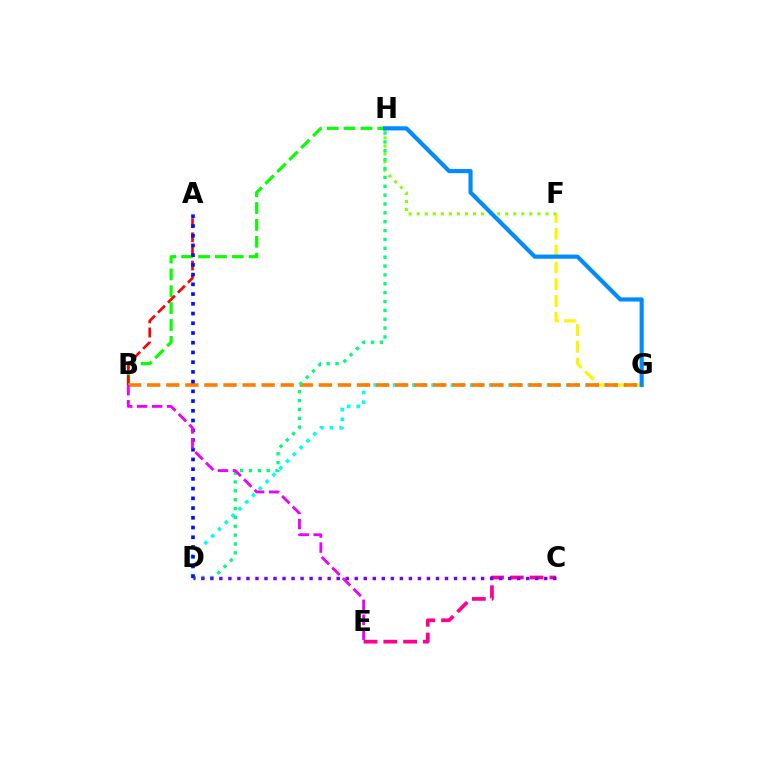{('B', 'H'): [{'color': '#08ff00', 'line_style': 'dashed', 'thickness': 2.29}], ('F', 'G'): [{'color': '#fcf500', 'line_style': 'dashed', 'thickness': 2.28}], ('A', 'B'): [{'color': '#ff0000', 'line_style': 'dashed', 'thickness': 1.92}], ('D', 'G'): [{'color': '#00fff6', 'line_style': 'dotted', 'thickness': 2.61}], ('F', 'H'): [{'color': '#84ff00', 'line_style': 'dotted', 'thickness': 2.19}], ('B', 'G'): [{'color': '#ff7c00', 'line_style': 'dashed', 'thickness': 2.59}], ('D', 'H'): [{'color': '#00ff74', 'line_style': 'dotted', 'thickness': 2.41}], ('A', 'D'): [{'color': '#0010ff', 'line_style': 'dotted', 'thickness': 2.64}], ('C', 'E'): [{'color': '#ff0094', 'line_style': 'dashed', 'thickness': 2.69}], ('C', 'D'): [{'color': '#7200ff', 'line_style': 'dotted', 'thickness': 2.45}], ('B', 'E'): [{'color': '#ee00ff', 'line_style': 'dashed', 'thickness': 2.04}], ('G', 'H'): [{'color': '#008cff', 'line_style': 'solid', 'thickness': 2.99}]}